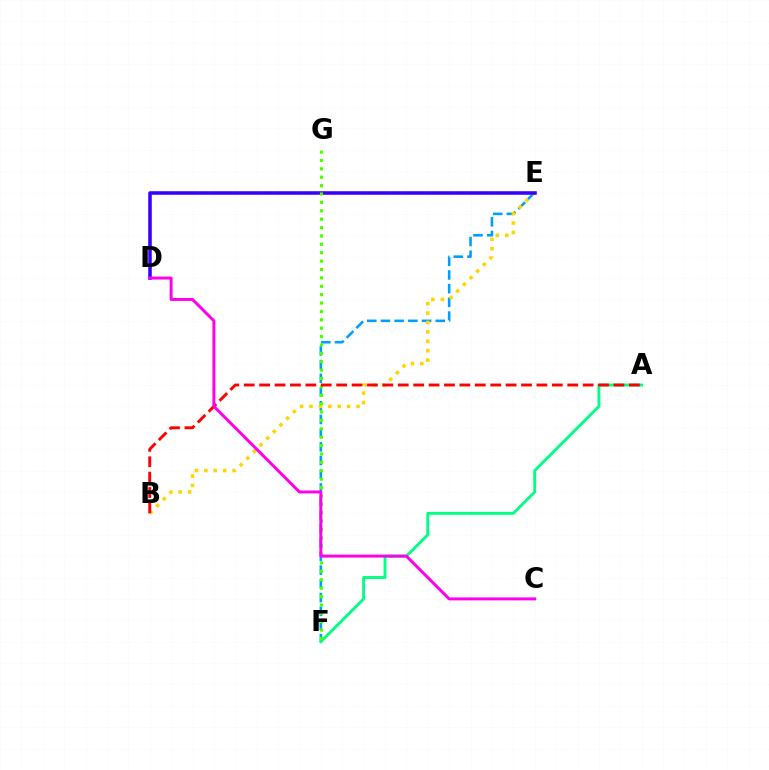{('E', 'F'): [{'color': '#009eff', 'line_style': 'dashed', 'thickness': 1.86}], ('B', 'E'): [{'color': '#ffd500', 'line_style': 'dotted', 'thickness': 2.56}], ('D', 'E'): [{'color': '#3700ff', 'line_style': 'solid', 'thickness': 2.56}], ('A', 'F'): [{'color': '#00ff86', 'line_style': 'solid', 'thickness': 2.08}], ('F', 'G'): [{'color': '#4fff00', 'line_style': 'dotted', 'thickness': 2.28}], ('A', 'B'): [{'color': '#ff0000', 'line_style': 'dashed', 'thickness': 2.09}], ('C', 'D'): [{'color': '#ff00ed', 'line_style': 'solid', 'thickness': 2.14}]}